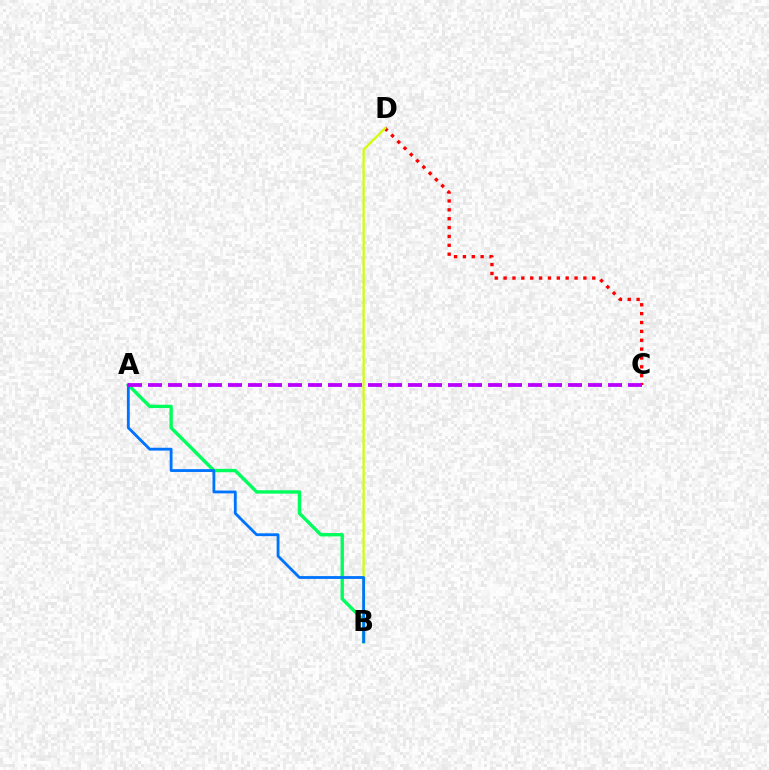{('C', 'D'): [{'color': '#ff0000', 'line_style': 'dotted', 'thickness': 2.41}], ('A', 'B'): [{'color': '#00ff5c', 'line_style': 'solid', 'thickness': 2.43}, {'color': '#0074ff', 'line_style': 'solid', 'thickness': 2.03}], ('B', 'D'): [{'color': '#d1ff00', 'line_style': 'solid', 'thickness': 1.62}], ('A', 'C'): [{'color': '#b900ff', 'line_style': 'dashed', 'thickness': 2.72}]}